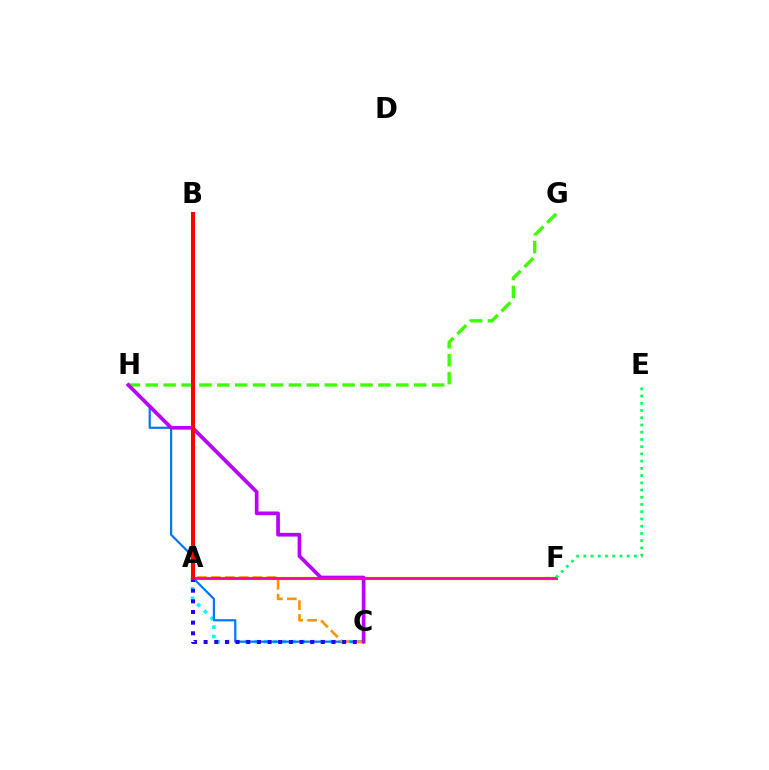{('A', 'C'): [{'color': '#00fff6', 'line_style': 'dotted', 'thickness': 2.57}, {'color': '#ff9400', 'line_style': 'dashed', 'thickness': 1.89}, {'color': '#2500ff', 'line_style': 'dotted', 'thickness': 2.9}], ('A', 'F'): [{'color': '#d1ff00', 'line_style': 'solid', 'thickness': 2.43}, {'color': '#ff00ac', 'line_style': 'solid', 'thickness': 2.01}], ('C', 'H'): [{'color': '#0074ff', 'line_style': 'solid', 'thickness': 1.58}, {'color': '#b900ff', 'line_style': 'solid', 'thickness': 2.66}], ('G', 'H'): [{'color': '#3dff00', 'line_style': 'dashed', 'thickness': 2.43}], ('E', 'F'): [{'color': '#00ff5c', 'line_style': 'dotted', 'thickness': 1.96}], ('A', 'B'): [{'color': '#ff0000', 'line_style': 'solid', 'thickness': 2.94}]}